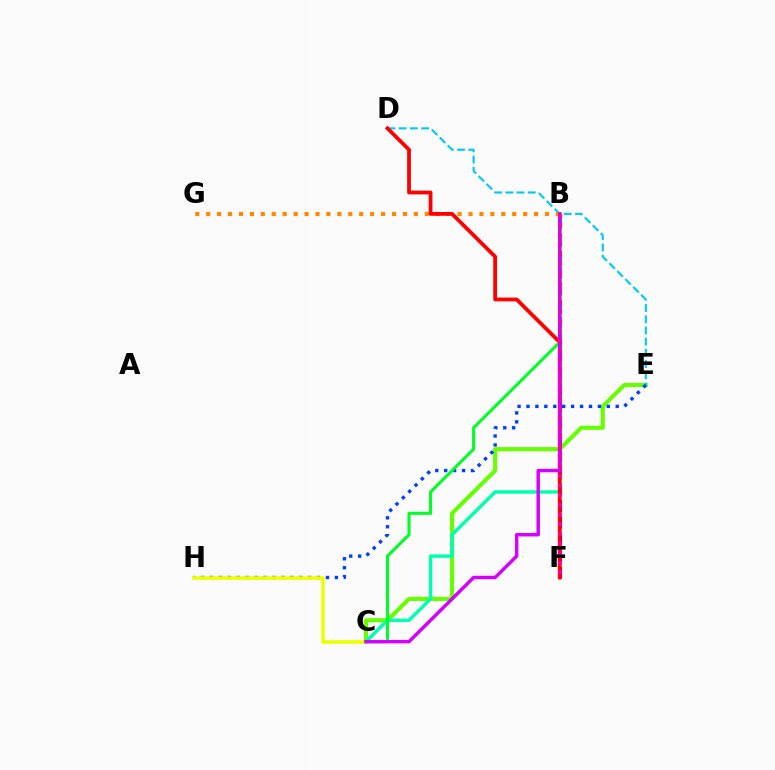{('C', 'E'): [{'color': '#66ff00', 'line_style': 'solid', 'thickness': 2.96}], ('D', 'E'): [{'color': '#00c7ff', 'line_style': 'dashed', 'thickness': 1.52}], ('B', 'G'): [{'color': '#ff8800', 'line_style': 'dotted', 'thickness': 2.97}], ('E', 'H'): [{'color': '#003fff', 'line_style': 'dotted', 'thickness': 2.43}], ('B', 'F'): [{'color': '#4f00ff', 'line_style': 'dashed', 'thickness': 2.26}, {'color': '#ff00a0', 'line_style': 'dotted', 'thickness': 2.62}], ('B', 'C'): [{'color': '#00ffaf', 'line_style': 'solid', 'thickness': 2.48}, {'color': '#00ff27', 'line_style': 'solid', 'thickness': 2.21}, {'color': '#d600ff', 'line_style': 'solid', 'thickness': 2.47}], ('D', 'F'): [{'color': '#ff0000', 'line_style': 'solid', 'thickness': 2.73}], ('C', 'H'): [{'color': '#eeff00', 'line_style': 'solid', 'thickness': 2.56}]}